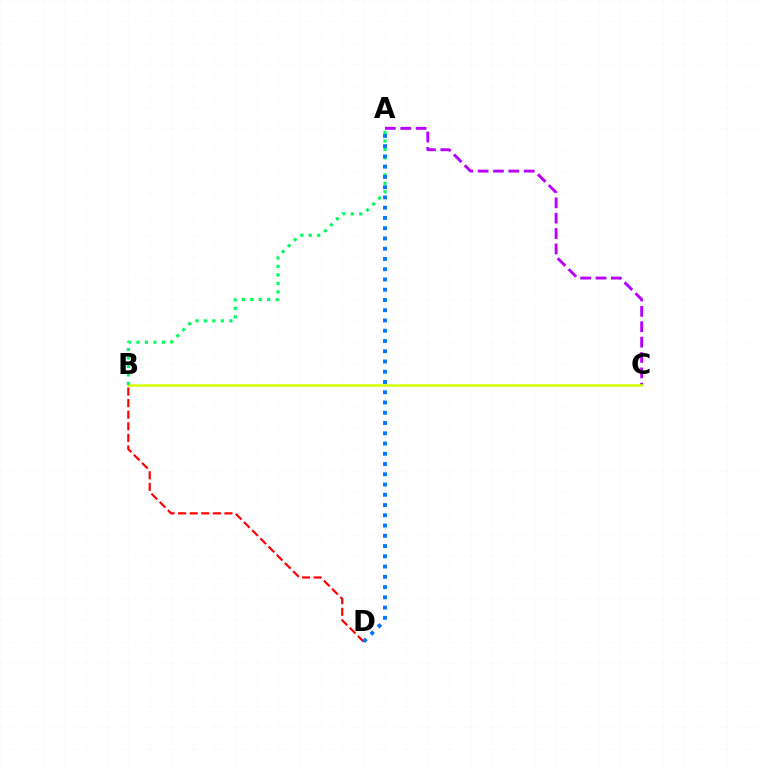{('A', 'C'): [{'color': '#b900ff', 'line_style': 'dashed', 'thickness': 2.09}], ('B', 'D'): [{'color': '#ff0000', 'line_style': 'dashed', 'thickness': 1.57}], ('B', 'C'): [{'color': '#d1ff00', 'line_style': 'solid', 'thickness': 1.81}], ('A', 'B'): [{'color': '#00ff5c', 'line_style': 'dotted', 'thickness': 2.3}], ('A', 'D'): [{'color': '#0074ff', 'line_style': 'dotted', 'thickness': 2.79}]}